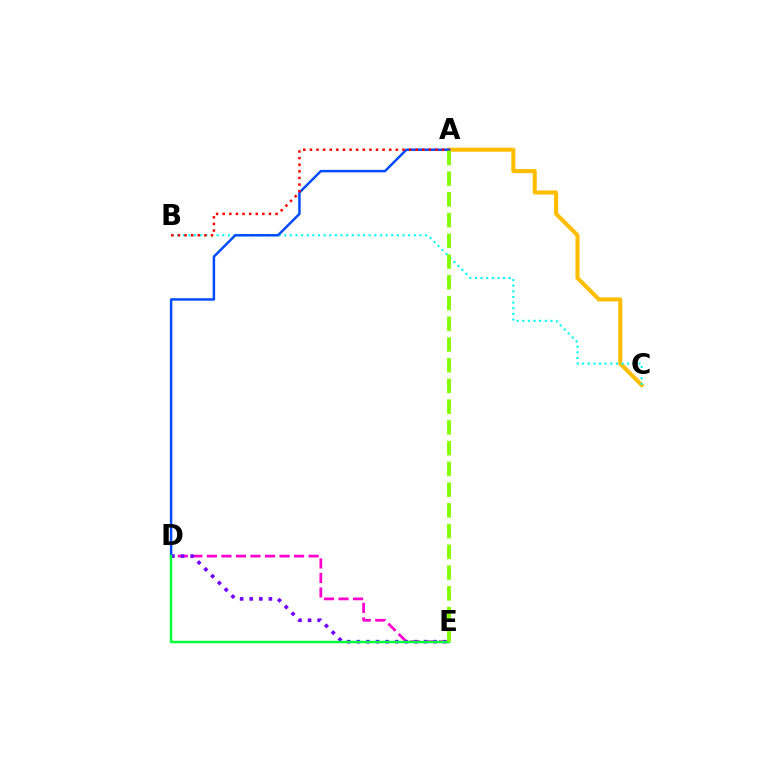{('D', 'E'): [{'color': '#ff00cf', 'line_style': 'dashed', 'thickness': 1.97}, {'color': '#7200ff', 'line_style': 'dotted', 'thickness': 2.61}, {'color': '#00ff39', 'line_style': 'solid', 'thickness': 1.74}], ('A', 'C'): [{'color': '#ffbd00', 'line_style': 'solid', 'thickness': 2.92}], ('B', 'C'): [{'color': '#00fff6', 'line_style': 'dotted', 'thickness': 1.53}], ('A', 'D'): [{'color': '#004bff', 'line_style': 'solid', 'thickness': 1.78}], ('A', 'B'): [{'color': '#ff0000', 'line_style': 'dotted', 'thickness': 1.8}], ('A', 'E'): [{'color': '#84ff00', 'line_style': 'dashed', 'thickness': 2.82}]}